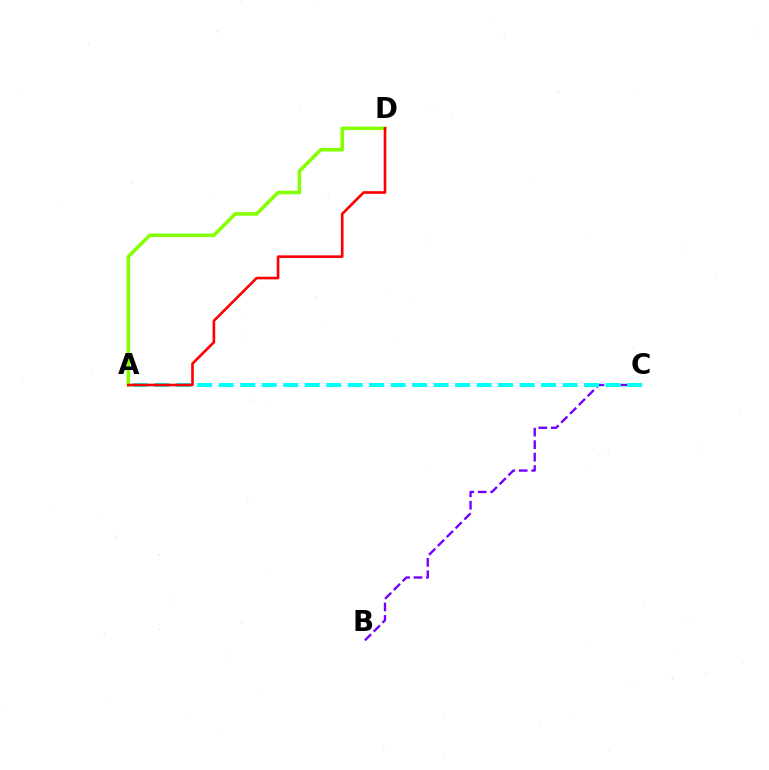{('B', 'C'): [{'color': '#7200ff', 'line_style': 'dashed', 'thickness': 1.69}], ('A', 'D'): [{'color': '#84ff00', 'line_style': 'solid', 'thickness': 2.55}, {'color': '#ff0000', 'line_style': 'solid', 'thickness': 1.89}], ('A', 'C'): [{'color': '#00fff6', 'line_style': 'dashed', 'thickness': 2.92}]}